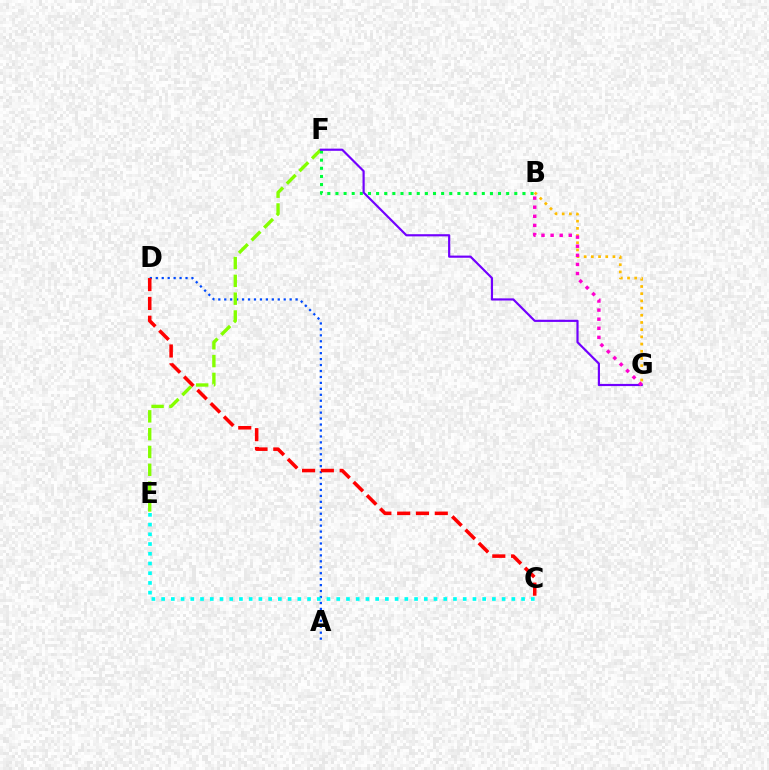{('A', 'D'): [{'color': '#004bff', 'line_style': 'dotted', 'thickness': 1.62}], ('E', 'F'): [{'color': '#84ff00', 'line_style': 'dashed', 'thickness': 2.42}], ('C', 'E'): [{'color': '#00fff6', 'line_style': 'dotted', 'thickness': 2.64}], ('B', 'F'): [{'color': '#00ff39', 'line_style': 'dotted', 'thickness': 2.21}], ('B', 'G'): [{'color': '#ffbd00', 'line_style': 'dotted', 'thickness': 1.95}, {'color': '#ff00cf', 'line_style': 'dotted', 'thickness': 2.47}], ('F', 'G'): [{'color': '#7200ff', 'line_style': 'solid', 'thickness': 1.57}], ('C', 'D'): [{'color': '#ff0000', 'line_style': 'dashed', 'thickness': 2.56}]}